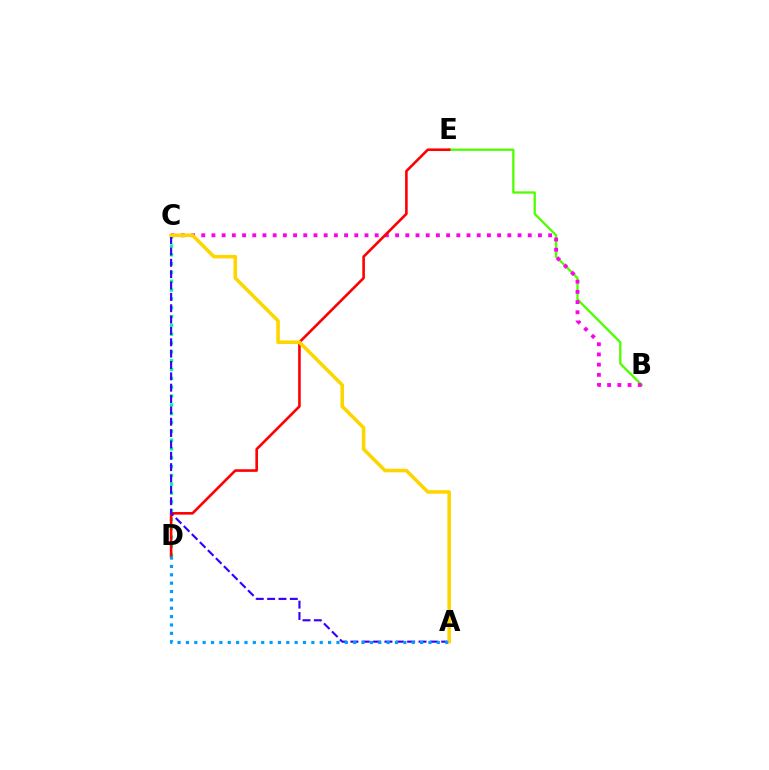{('B', 'E'): [{'color': '#4fff00', 'line_style': 'solid', 'thickness': 1.66}], ('C', 'D'): [{'color': '#00ff86', 'line_style': 'dotted', 'thickness': 2.4}], ('B', 'C'): [{'color': '#ff00ed', 'line_style': 'dotted', 'thickness': 2.77}], ('D', 'E'): [{'color': '#ff0000', 'line_style': 'solid', 'thickness': 1.88}], ('A', 'C'): [{'color': '#3700ff', 'line_style': 'dashed', 'thickness': 1.54}, {'color': '#ffd500', 'line_style': 'solid', 'thickness': 2.56}], ('A', 'D'): [{'color': '#009eff', 'line_style': 'dotted', 'thickness': 2.27}]}